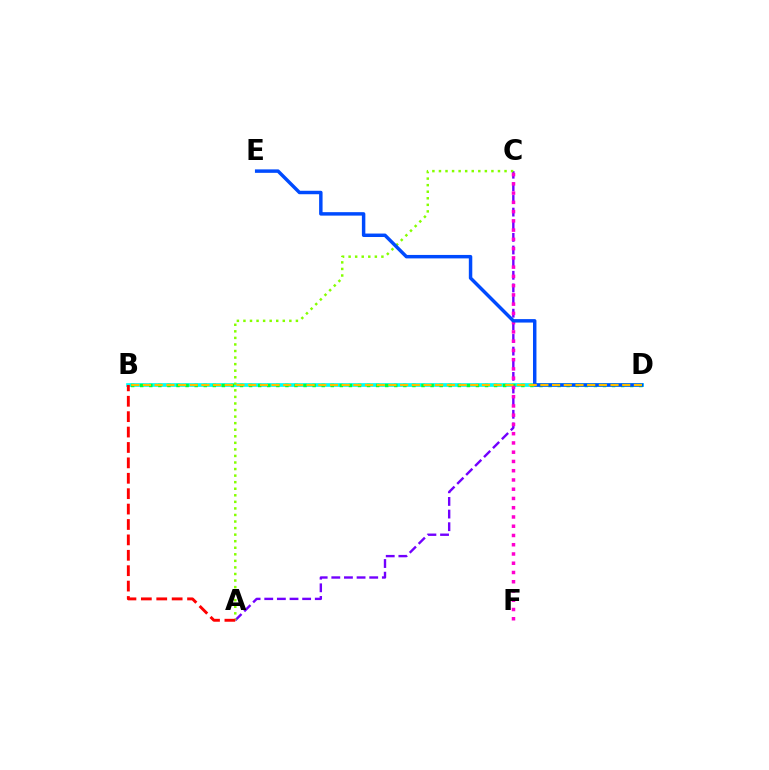{('B', 'D'): [{'color': '#00fff6', 'line_style': 'solid', 'thickness': 2.67}, {'color': '#00ff39', 'line_style': 'dotted', 'thickness': 2.47}, {'color': '#ffbd00', 'line_style': 'dashed', 'thickness': 1.59}], ('A', 'C'): [{'color': '#7200ff', 'line_style': 'dashed', 'thickness': 1.72}, {'color': '#84ff00', 'line_style': 'dotted', 'thickness': 1.78}], ('C', 'F'): [{'color': '#ff00cf', 'line_style': 'dotted', 'thickness': 2.51}], ('A', 'B'): [{'color': '#ff0000', 'line_style': 'dashed', 'thickness': 2.09}], ('D', 'E'): [{'color': '#004bff', 'line_style': 'solid', 'thickness': 2.49}]}